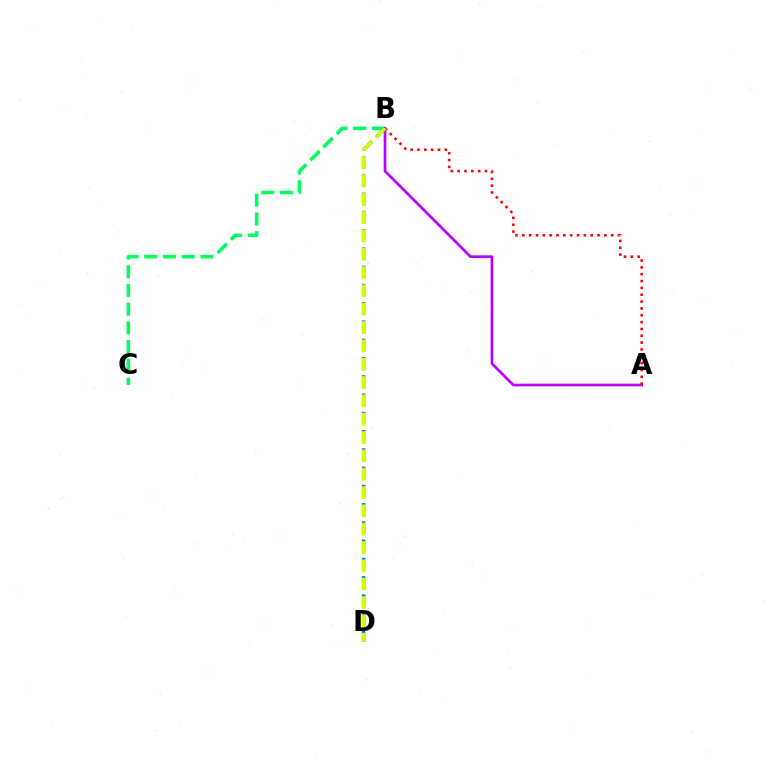{('B', 'C'): [{'color': '#00ff5c', 'line_style': 'dashed', 'thickness': 2.54}], ('A', 'B'): [{'color': '#b900ff', 'line_style': 'solid', 'thickness': 1.91}, {'color': '#ff0000', 'line_style': 'dotted', 'thickness': 1.86}], ('B', 'D'): [{'color': '#0074ff', 'line_style': 'dashed', 'thickness': 2.48}, {'color': '#d1ff00', 'line_style': 'dashed', 'thickness': 2.49}]}